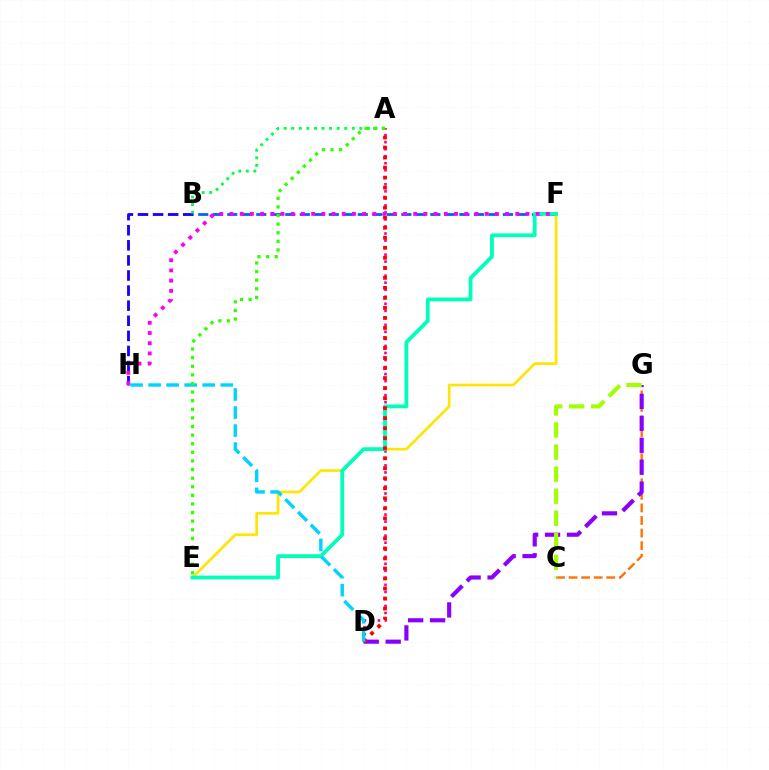{('C', 'G'): [{'color': '#ff7000', 'line_style': 'dashed', 'thickness': 1.71}, {'color': '#a2ff00', 'line_style': 'dashed', 'thickness': 3.0}], ('A', 'D'): [{'color': '#ff0088', 'line_style': 'dotted', 'thickness': 1.91}, {'color': '#ff0000', 'line_style': 'dotted', 'thickness': 2.72}], ('D', 'G'): [{'color': '#8a00ff', 'line_style': 'dashed', 'thickness': 2.98}], ('B', 'F'): [{'color': '#005dff', 'line_style': 'dashed', 'thickness': 1.97}], ('E', 'F'): [{'color': '#ffe600', 'line_style': 'solid', 'thickness': 1.93}, {'color': '#00ffbb', 'line_style': 'solid', 'thickness': 2.74}], ('B', 'H'): [{'color': '#1900ff', 'line_style': 'dashed', 'thickness': 2.05}], ('F', 'H'): [{'color': '#fa00f9', 'line_style': 'dotted', 'thickness': 2.77}], ('A', 'B'): [{'color': '#00ff45', 'line_style': 'dotted', 'thickness': 2.06}], ('D', 'H'): [{'color': '#00d3ff', 'line_style': 'dashed', 'thickness': 2.45}], ('A', 'E'): [{'color': '#31ff00', 'line_style': 'dotted', 'thickness': 2.34}]}